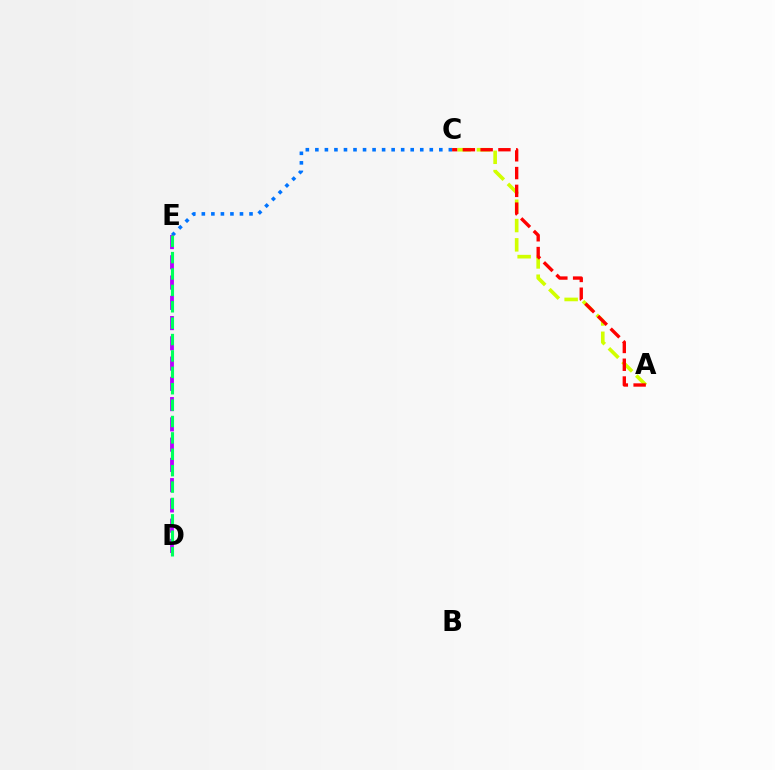{('A', 'C'): [{'color': '#d1ff00', 'line_style': 'dashed', 'thickness': 2.62}, {'color': '#ff0000', 'line_style': 'dashed', 'thickness': 2.42}], ('C', 'E'): [{'color': '#0074ff', 'line_style': 'dotted', 'thickness': 2.59}], ('D', 'E'): [{'color': '#b900ff', 'line_style': 'dashed', 'thickness': 2.75}, {'color': '#00ff5c', 'line_style': 'dashed', 'thickness': 2.23}]}